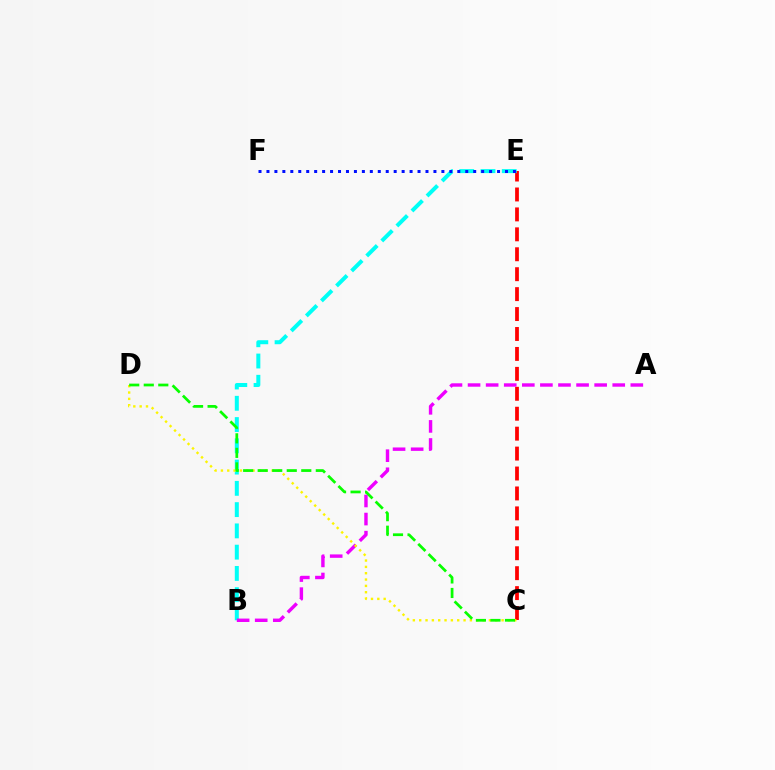{('C', 'E'): [{'color': '#ff0000', 'line_style': 'dashed', 'thickness': 2.71}], ('B', 'E'): [{'color': '#00fff6', 'line_style': 'dashed', 'thickness': 2.89}], ('A', 'B'): [{'color': '#ee00ff', 'line_style': 'dashed', 'thickness': 2.46}], ('C', 'D'): [{'color': '#fcf500', 'line_style': 'dotted', 'thickness': 1.72}, {'color': '#08ff00', 'line_style': 'dashed', 'thickness': 1.97}], ('E', 'F'): [{'color': '#0010ff', 'line_style': 'dotted', 'thickness': 2.16}]}